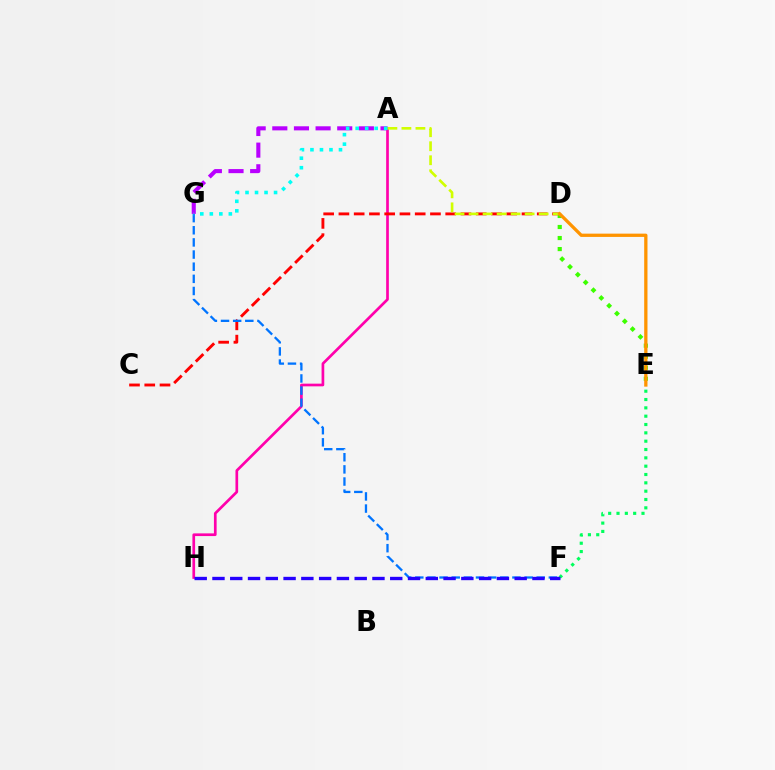{('A', 'G'): [{'color': '#b900ff', 'line_style': 'dashed', 'thickness': 2.94}, {'color': '#00fff6', 'line_style': 'dotted', 'thickness': 2.59}], ('A', 'H'): [{'color': '#ff00ac', 'line_style': 'solid', 'thickness': 1.94}], ('C', 'D'): [{'color': '#ff0000', 'line_style': 'dashed', 'thickness': 2.07}], ('F', 'G'): [{'color': '#0074ff', 'line_style': 'dashed', 'thickness': 1.65}], ('E', 'F'): [{'color': '#00ff5c', 'line_style': 'dotted', 'thickness': 2.26}], ('D', 'E'): [{'color': '#3dff00', 'line_style': 'dotted', 'thickness': 3.0}, {'color': '#ff9400', 'line_style': 'solid', 'thickness': 2.36}], ('A', 'D'): [{'color': '#d1ff00', 'line_style': 'dashed', 'thickness': 1.9}], ('F', 'H'): [{'color': '#2500ff', 'line_style': 'dashed', 'thickness': 2.41}]}